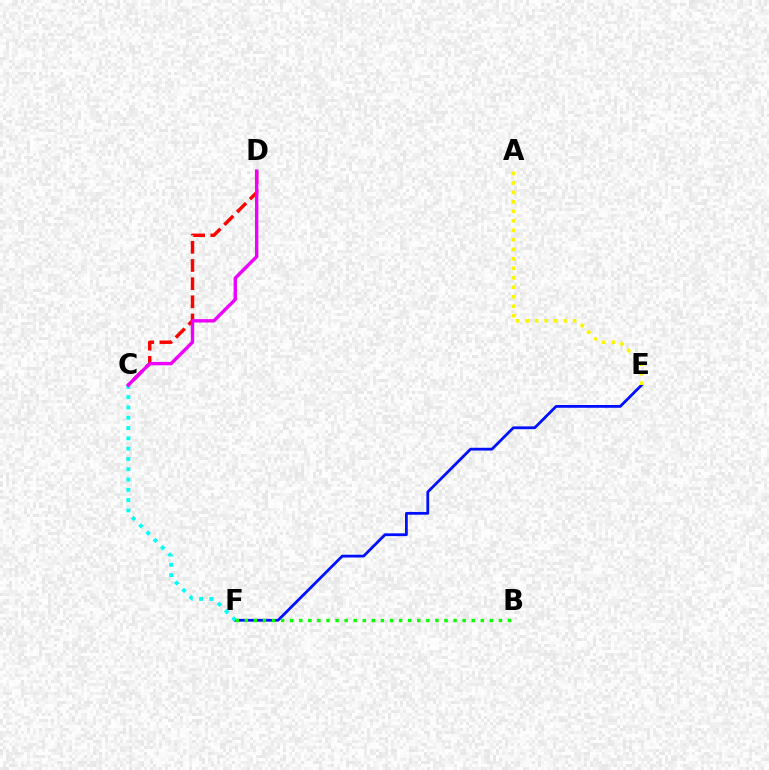{('E', 'F'): [{'color': '#0010ff', 'line_style': 'solid', 'thickness': 2.0}], ('B', 'F'): [{'color': '#08ff00', 'line_style': 'dotted', 'thickness': 2.47}], ('A', 'E'): [{'color': '#fcf500', 'line_style': 'dotted', 'thickness': 2.58}], ('C', 'D'): [{'color': '#ff0000', 'line_style': 'dashed', 'thickness': 2.47}, {'color': '#ee00ff', 'line_style': 'solid', 'thickness': 2.43}], ('C', 'F'): [{'color': '#00fff6', 'line_style': 'dotted', 'thickness': 2.8}]}